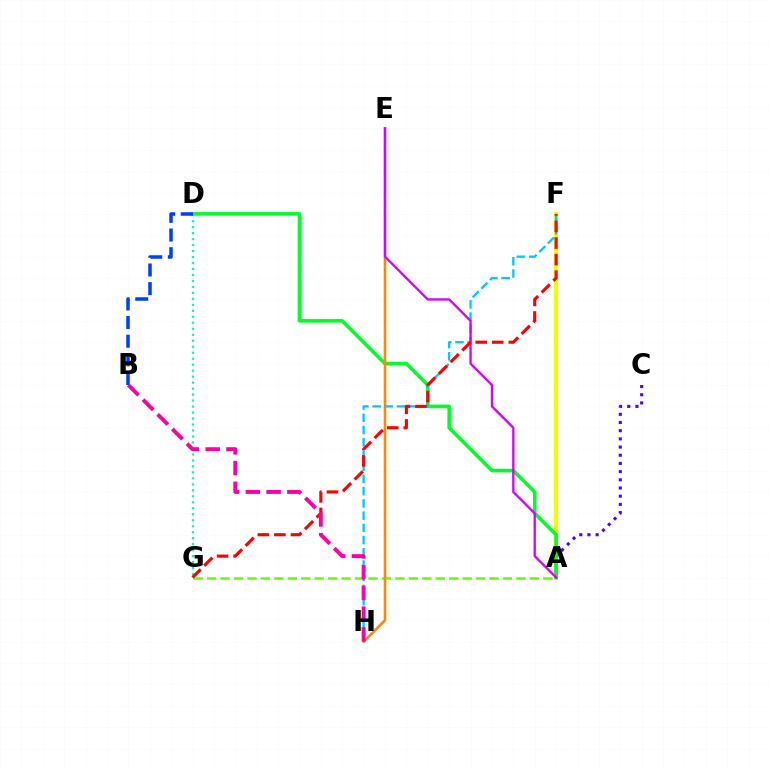{('D', 'G'): [{'color': '#00ffaf', 'line_style': 'dotted', 'thickness': 1.63}], ('A', 'F'): [{'color': '#eeff00', 'line_style': 'solid', 'thickness': 2.92}], ('A', 'G'): [{'color': '#66ff00', 'line_style': 'dashed', 'thickness': 1.83}], ('A', 'C'): [{'color': '#4f00ff', 'line_style': 'dotted', 'thickness': 2.23}], ('A', 'D'): [{'color': '#00ff27', 'line_style': 'solid', 'thickness': 2.58}], ('E', 'H'): [{'color': '#ff8800', 'line_style': 'solid', 'thickness': 1.87}], ('F', 'H'): [{'color': '#00c7ff', 'line_style': 'dashed', 'thickness': 1.66}], ('A', 'E'): [{'color': '#d600ff', 'line_style': 'solid', 'thickness': 1.68}], ('F', 'G'): [{'color': '#ff0000', 'line_style': 'dashed', 'thickness': 2.25}], ('B', 'D'): [{'color': '#003fff', 'line_style': 'dashed', 'thickness': 2.53}], ('B', 'H'): [{'color': '#ff00a0', 'line_style': 'dashed', 'thickness': 2.82}]}